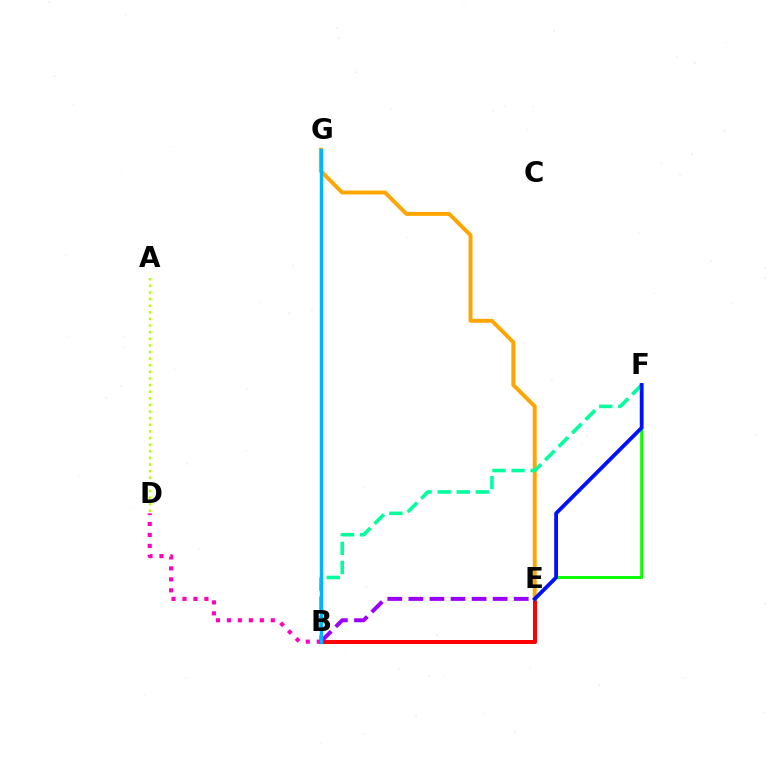{('B', 'E'): [{'color': '#ff0000', 'line_style': 'solid', 'thickness': 2.89}, {'color': '#9b00ff', 'line_style': 'dashed', 'thickness': 2.86}], ('A', 'D'): [{'color': '#b3ff00', 'line_style': 'dotted', 'thickness': 1.8}], ('E', 'G'): [{'color': '#ffa500', 'line_style': 'solid', 'thickness': 2.83}], ('B', 'F'): [{'color': '#00ff9d', 'line_style': 'dashed', 'thickness': 2.59}], ('E', 'F'): [{'color': '#08ff00', 'line_style': 'solid', 'thickness': 2.11}, {'color': '#0010ff', 'line_style': 'solid', 'thickness': 2.74}], ('B', 'D'): [{'color': '#ff00bd', 'line_style': 'dotted', 'thickness': 2.98}], ('B', 'G'): [{'color': '#00b5ff', 'line_style': 'solid', 'thickness': 2.47}]}